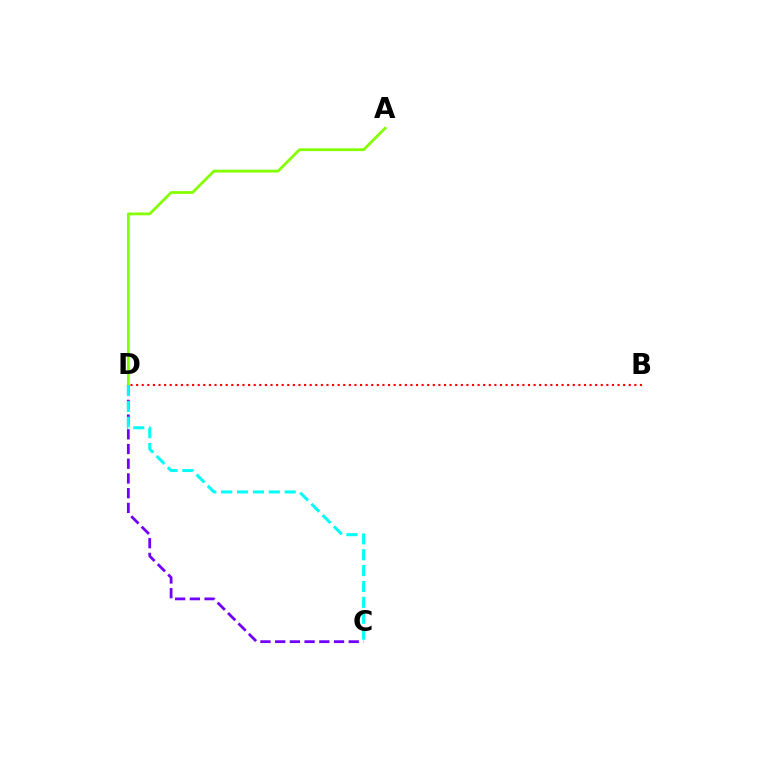{('A', 'D'): [{'color': '#84ff00', 'line_style': 'solid', 'thickness': 1.99}], ('C', 'D'): [{'color': '#7200ff', 'line_style': 'dashed', 'thickness': 2.0}, {'color': '#00fff6', 'line_style': 'dashed', 'thickness': 2.16}], ('B', 'D'): [{'color': '#ff0000', 'line_style': 'dotted', 'thickness': 1.52}]}